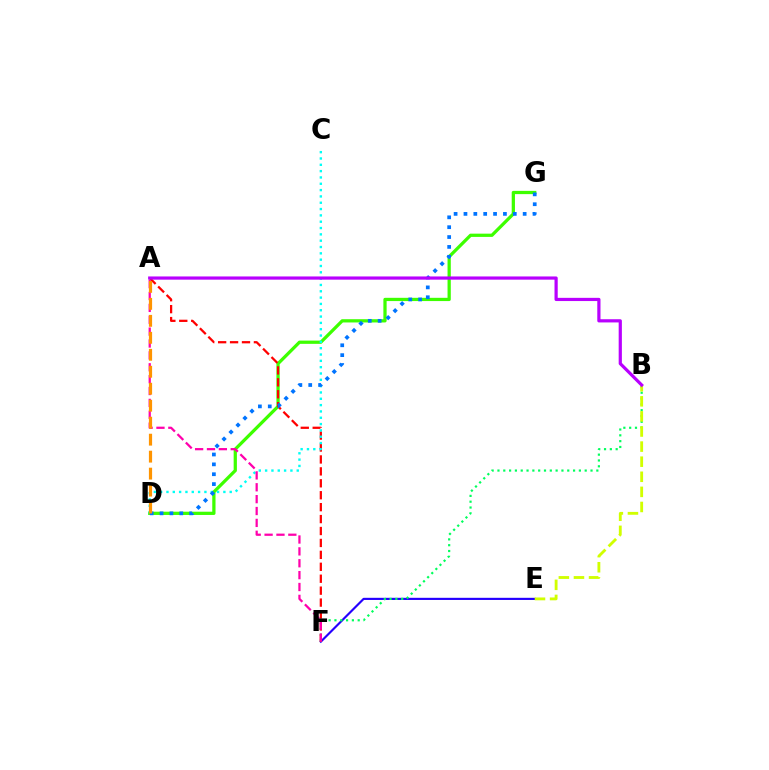{('E', 'F'): [{'color': '#2500ff', 'line_style': 'solid', 'thickness': 1.55}], ('B', 'F'): [{'color': '#00ff5c', 'line_style': 'dotted', 'thickness': 1.58}], ('D', 'G'): [{'color': '#3dff00', 'line_style': 'solid', 'thickness': 2.34}, {'color': '#0074ff', 'line_style': 'dotted', 'thickness': 2.68}], ('A', 'F'): [{'color': '#ff0000', 'line_style': 'dashed', 'thickness': 1.62}, {'color': '#ff00ac', 'line_style': 'dashed', 'thickness': 1.61}], ('C', 'D'): [{'color': '#00fff6', 'line_style': 'dotted', 'thickness': 1.72}], ('B', 'E'): [{'color': '#d1ff00', 'line_style': 'dashed', 'thickness': 2.05}], ('A', 'B'): [{'color': '#b900ff', 'line_style': 'solid', 'thickness': 2.31}], ('A', 'D'): [{'color': '#ff9400', 'line_style': 'dashed', 'thickness': 2.31}]}